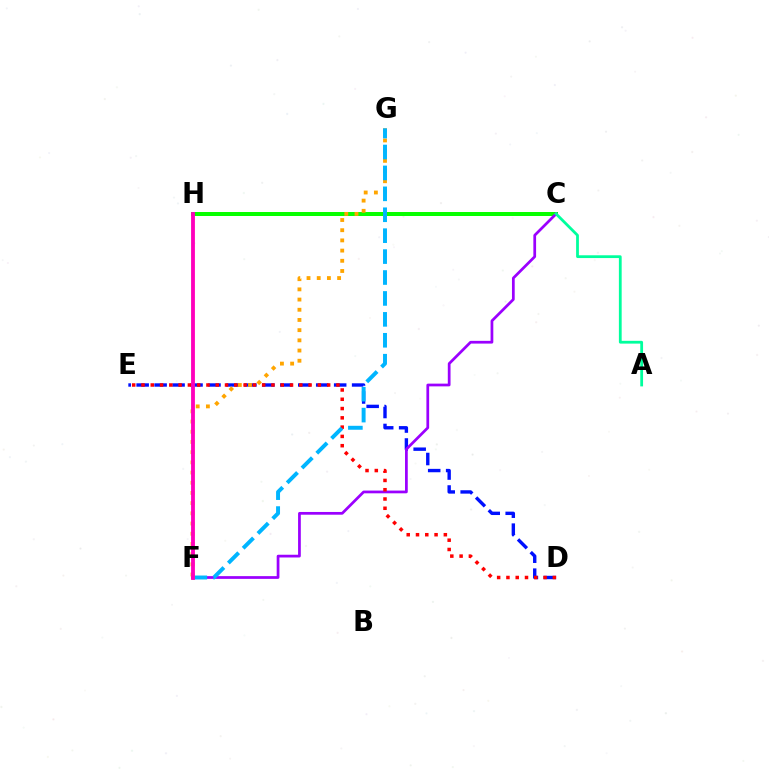{('D', 'E'): [{'color': '#0010ff', 'line_style': 'dashed', 'thickness': 2.44}, {'color': '#ff0000', 'line_style': 'dotted', 'thickness': 2.52}], ('C', 'H'): [{'color': '#08ff00', 'line_style': 'solid', 'thickness': 2.87}], ('C', 'F'): [{'color': '#9b00ff', 'line_style': 'solid', 'thickness': 1.97}], ('A', 'C'): [{'color': '#00ff9d', 'line_style': 'solid', 'thickness': 2.0}], ('F', 'G'): [{'color': '#ffa500', 'line_style': 'dotted', 'thickness': 2.77}, {'color': '#00b5ff', 'line_style': 'dashed', 'thickness': 2.84}], ('F', 'H'): [{'color': '#b3ff00', 'line_style': 'dashed', 'thickness': 1.61}, {'color': '#ff00bd', 'line_style': 'solid', 'thickness': 2.75}]}